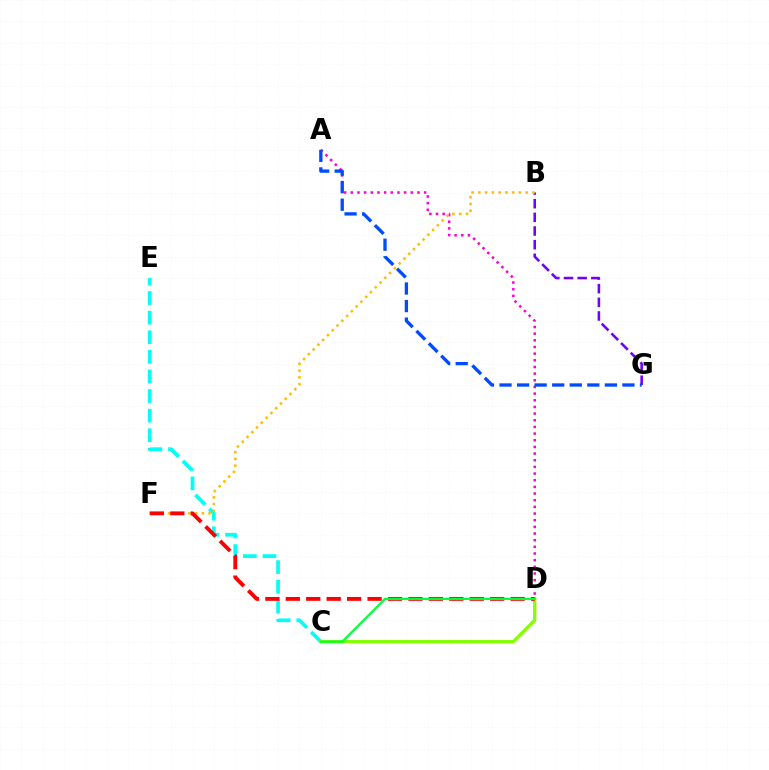{('B', 'G'): [{'color': '#7200ff', 'line_style': 'dashed', 'thickness': 1.86}], ('A', 'D'): [{'color': '#ff00cf', 'line_style': 'dotted', 'thickness': 1.81}], ('C', 'E'): [{'color': '#00fff6', 'line_style': 'dashed', 'thickness': 2.66}], ('C', 'D'): [{'color': '#84ff00', 'line_style': 'solid', 'thickness': 2.35}, {'color': '#00ff39', 'line_style': 'solid', 'thickness': 1.57}], ('B', 'F'): [{'color': '#ffbd00', 'line_style': 'dotted', 'thickness': 1.84}], ('D', 'F'): [{'color': '#ff0000', 'line_style': 'dashed', 'thickness': 2.78}], ('A', 'G'): [{'color': '#004bff', 'line_style': 'dashed', 'thickness': 2.39}]}